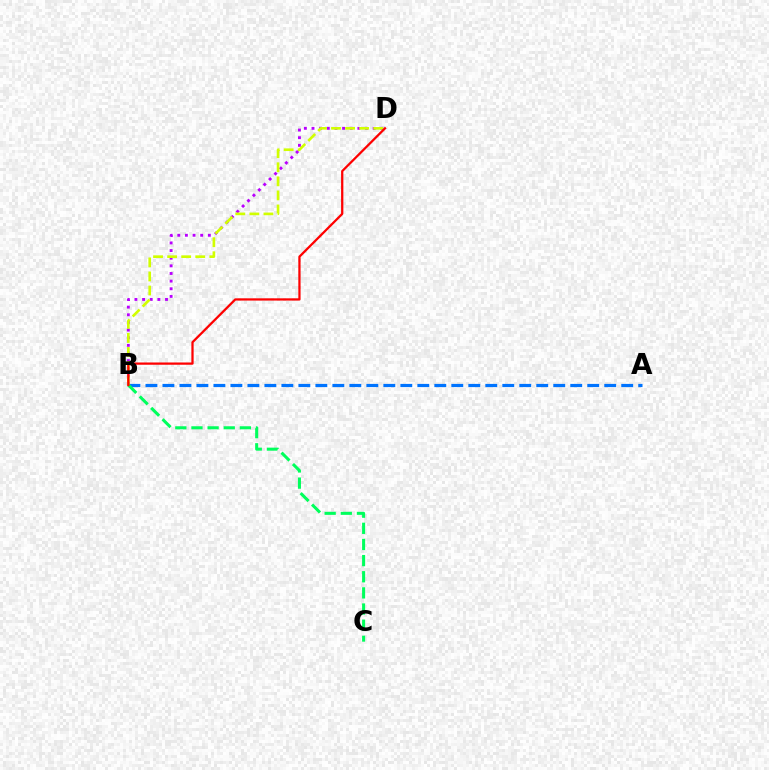{('B', 'D'): [{'color': '#b900ff', 'line_style': 'dotted', 'thickness': 2.08}, {'color': '#d1ff00', 'line_style': 'dashed', 'thickness': 1.91}, {'color': '#ff0000', 'line_style': 'solid', 'thickness': 1.63}], ('A', 'B'): [{'color': '#0074ff', 'line_style': 'dashed', 'thickness': 2.31}], ('B', 'C'): [{'color': '#00ff5c', 'line_style': 'dashed', 'thickness': 2.19}]}